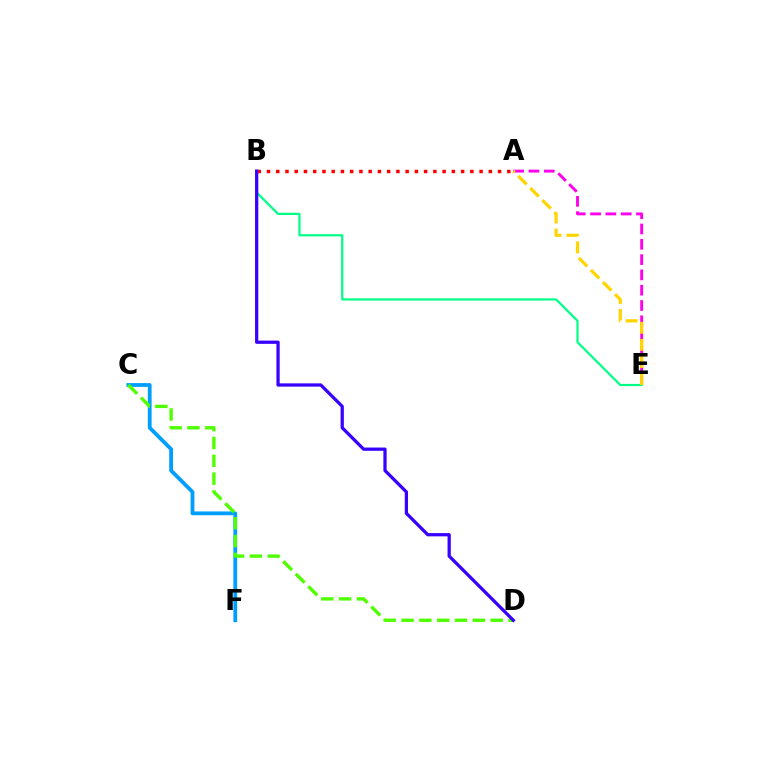{('B', 'E'): [{'color': '#00ff86', 'line_style': 'solid', 'thickness': 1.59}], ('A', 'E'): [{'color': '#ff00ed', 'line_style': 'dashed', 'thickness': 2.08}, {'color': '#ffd500', 'line_style': 'dashed', 'thickness': 2.32}], ('C', 'F'): [{'color': '#009eff', 'line_style': 'solid', 'thickness': 2.73}], ('C', 'D'): [{'color': '#4fff00', 'line_style': 'dashed', 'thickness': 2.42}], ('A', 'B'): [{'color': '#ff0000', 'line_style': 'dotted', 'thickness': 2.51}], ('B', 'D'): [{'color': '#3700ff', 'line_style': 'solid', 'thickness': 2.34}]}